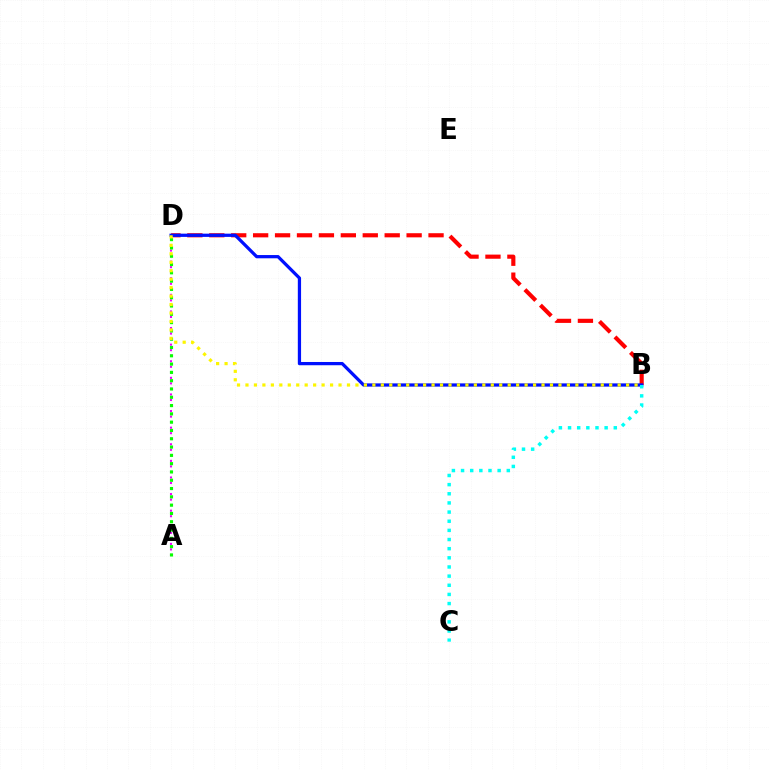{('B', 'D'): [{'color': '#ff0000', 'line_style': 'dashed', 'thickness': 2.98}, {'color': '#0010ff', 'line_style': 'solid', 'thickness': 2.34}, {'color': '#fcf500', 'line_style': 'dotted', 'thickness': 2.3}], ('A', 'D'): [{'color': '#ee00ff', 'line_style': 'dotted', 'thickness': 1.5}, {'color': '#08ff00', 'line_style': 'dotted', 'thickness': 2.25}], ('B', 'C'): [{'color': '#00fff6', 'line_style': 'dotted', 'thickness': 2.49}]}